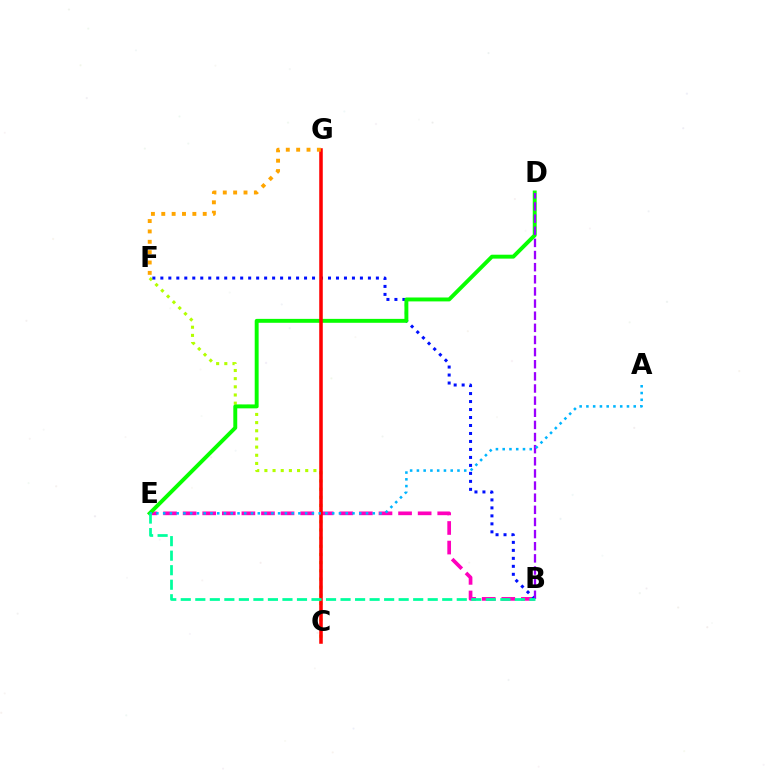{('C', 'F'): [{'color': '#b3ff00', 'line_style': 'dotted', 'thickness': 2.22}], ('B', 'E'): [{'color': '#ff00bd', 'line_style': 'dashed', 'thickness': 2.66}, {'color': '#00ff9d', 'line_style': 'dashed', 'thickness': 1.97}], ('B', 'F'): [{'color': '#0010ff', 'line_style': 'dotted', 'thickness': 2.17}], ('D', 'E'): [{'color': '#08ff00', 'line_style': 'solid', 'thickness': 2.82}], ('B', 'D'): [{'color': '#9b00ff', 'line_style': 'dashed', 'thickness': 1.65}], ('C', 'G'): [{'color': '#ff0000', 'line_style': 'solid', 'thickness': 2.55}], ('F', 'G'): [{'color': '#ffa500', 'line_style': 'dotted', 'thickness': 2.82}], ('A', 'E'): [{'color': '#00b5ff', 'line_style': 'dotted', 'thickness': 1.84}]}